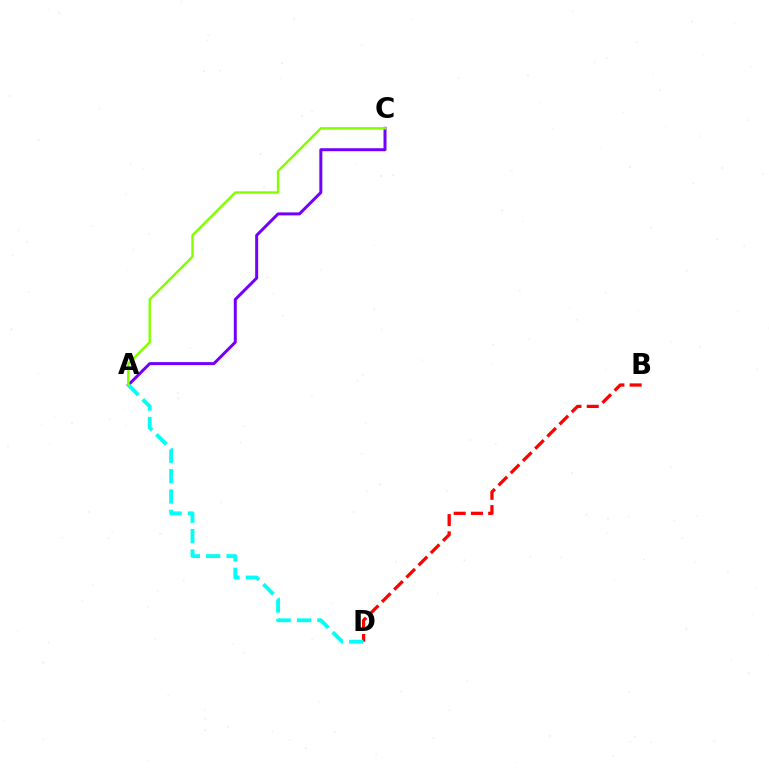{('B', 'D'): [{'color': '#ff0000', 'line_style': 'dashed', 'thickness': 2.34}], ('A', 'C'): [{'color': '#7200ff', 'line_style': 'solid', 'thickness': 2.16}, {'color': '#84ff00', 'line_style': 'solid', 'thickness': 1.76}], ('A', 'D'): [{'color': '#00fff6', 'line_style': 'dashed', 'thickness': 2.76}]}